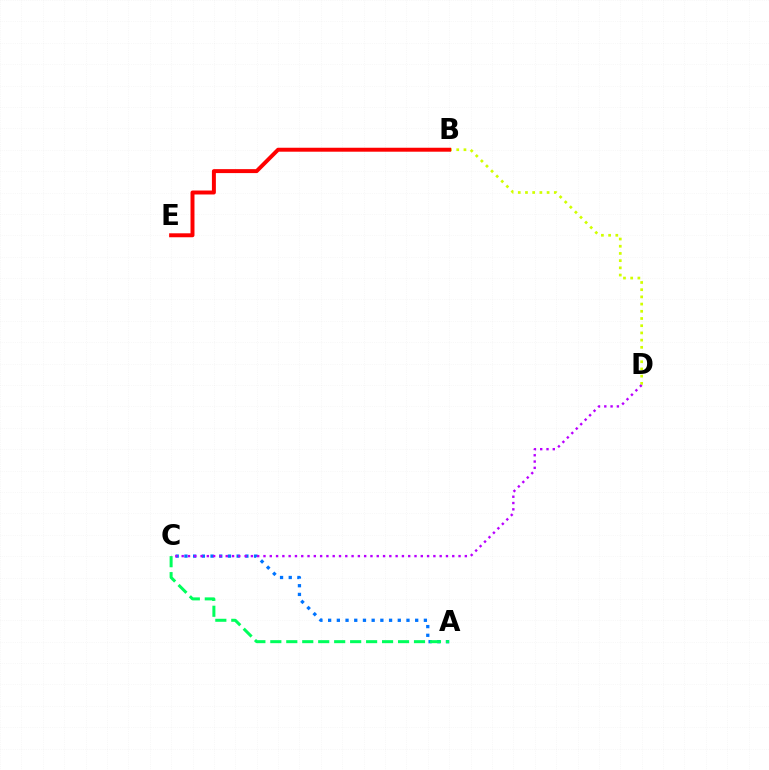{('A', 'C'): [{'color': '#0074ff', 'line_style': 'dotted', 'thickness': 2.37}, {'color': '#00ff5c', 'line_style': 'dashed', 'thickness': 2.17}], ('B', 'D'): [{'color': '#d1ff00', 'line_style': 'dotted', 'thickness': 1.96}], ('C', 'D'): [{'color': '#b900ff', 'line_style': 'dotted', 'thickness': 1.71}], ('B', 'E'): [{'color': '#ff0000', 'line_style': 'solid', 'thickness': 2.85}]}